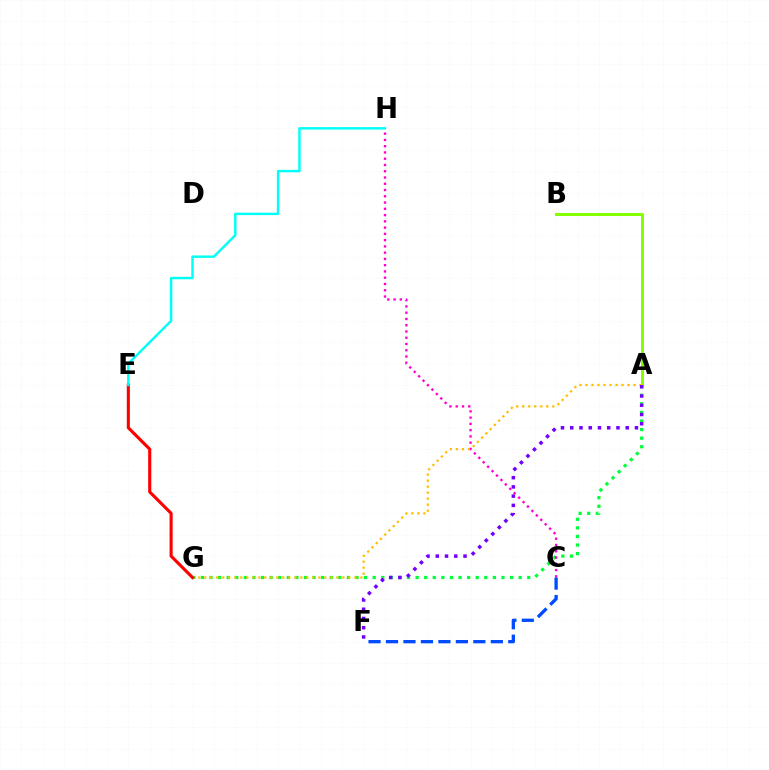{('A', 'G'): [{'color': '#00ff39', 'line_style': 'dotted', 'thickness': 2.33}, {'color': '#ffbd00', 'line_style': 'dotted', 'thickness': 1.63}], ('C', 'H'): [{'color': '#ff00cf', 'line_style': 'dotted', 'thickness': 1.7}], ('A', 'B'): [{'color': '#84ff00', 'line_style': 'solid', 'thickness': 2.17}], ('E', 'G'): [{'color': '#ff0000', 'line_style': 'solid', 'thickness': 2.24}], ('C', 'F'): [{'color': '#004bff', 'line_style': 'dashed', 'thickness': 2.37}], ('A', 'F'): [{'color': '#7200ff', 'line_style': 'dotted', 'thickness': 2.51}], ('E', 'H'): [{'color': '#00fff6', 'line_style': 'solid', 'thickness': 1.75}]}